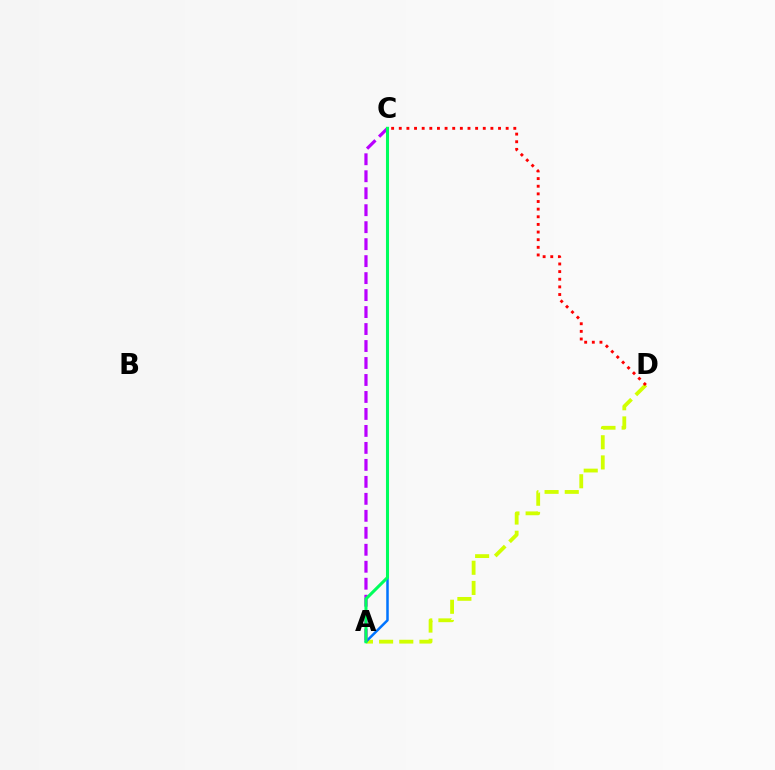{('A', 'D'): [{'color': '#d1ff00', 'line_style': 'dashed', 'thickness': 2.74}], ('A', 'C'): [{'color': '#0074ff', 'line_style': 'solid', 'thickness': 1.8}, {'color': '#b900ff', 'line_style': 'dashed', 'thickness': 2.31}, {'color': '#00ff5c', 'line_style': 'solid', 'thickness': 2.2}], ('C', 'D'): [{'color': '#ff0000', 'line_style': 'dotted', 'thickness': 2.07}]}